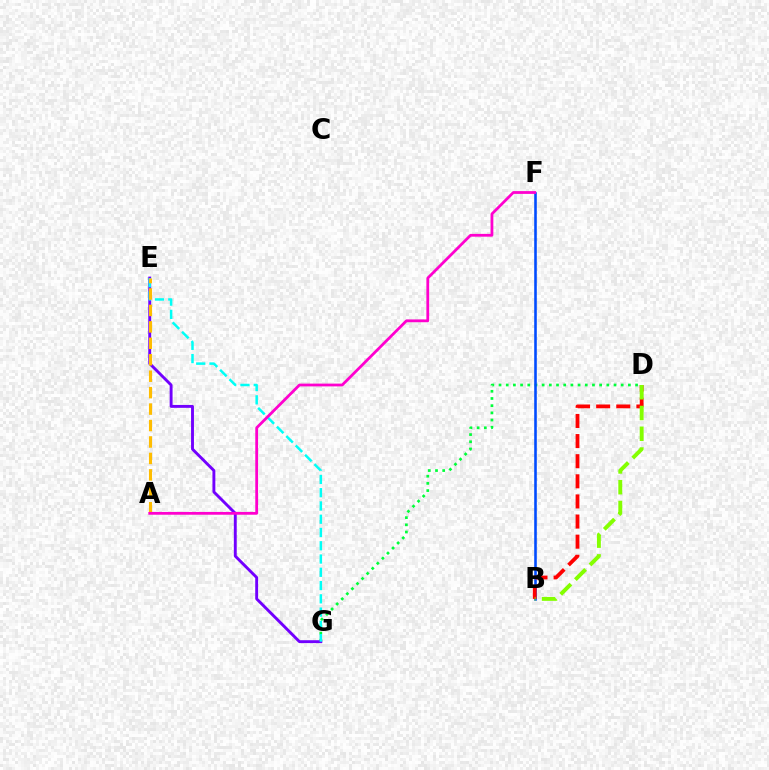{('D', 'G'): [{'color': '#00ff39', 'line_style': 'dotted', 'thickness': 1.95}], ('E', 'G'): [{'color': '#7200ff', 'line_style': 'solid', 'thickness': 2.08}, {'color': '#00fff6', 'line_style': 'dashed', 'thickness': 1.8}], ('B', 'F'): [{'color': '#004bff', 'line_style': 'solid', 'thickness': 1.86}], ('B', 'D'): [{'color': '#ff0000', 'line_style': 'dashed', 'thickness': 2.73}, {'color': '#84ff00', 'line_style': 'dashed', 'thickness': 2.82}], ('A', 'E'): [{'color': '#ffbd00', 'line_style': 'dashed', 'thickness': 2.23}], ('A', 'F'): [{'color': '#ff00cf', 'line_style': 'solid', 'thickness': 2.0}]}